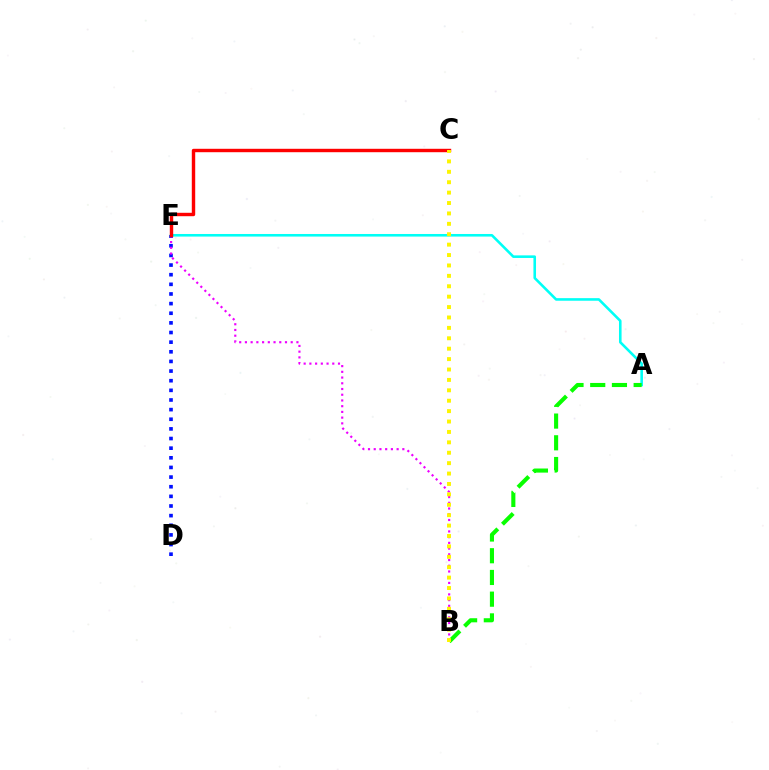{('D', 'E'): [{'color': '#0010ff', 'line_style': 'dotted', 'thickness': 2.62}], ('A', 'E'): [{'color': '#00fff6', 'line_style': 'solid', 'thickness': 1.86}], ('A', 'B'): [{'color': '#08ff00', 'line_style': 'dashed', 'thickness': 2.95}], ('B', 'E'): [{'color': '#ee00ff', 'line_style': 'dotted', 'thickness': 1.56}], ('C', 'E'): [{'color': '#ff0000', 'line_style': 'solid', 'thickness': 2.46}], ('B', 'C'): [{'color': '#fcf500', 'line_style': 'dotted', 'thickness': 2.83}]}